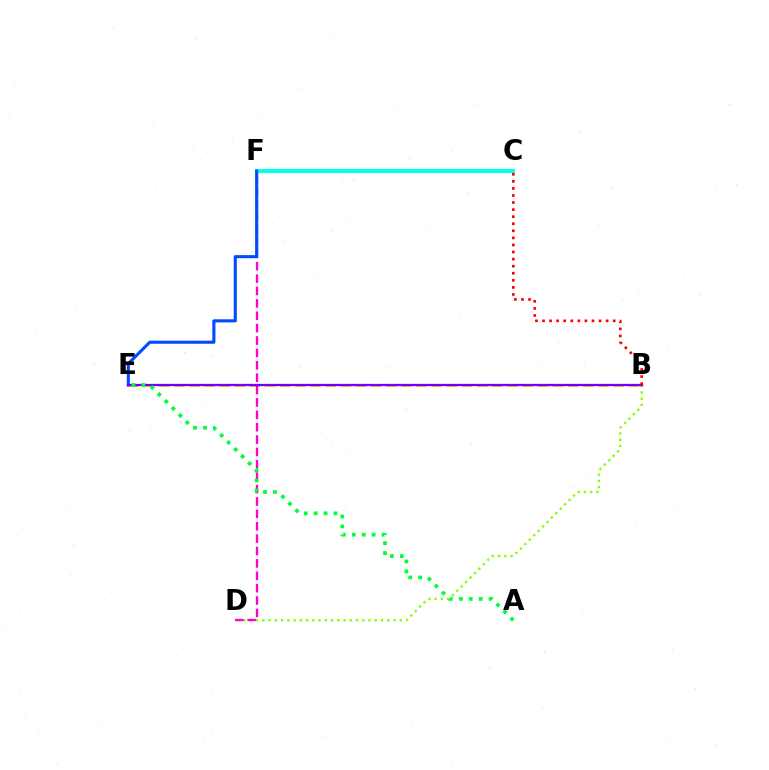{('B', 'D'): [{'color': '#84ff00', 'line_style': 'dotted', 'thickness': 1.7}], ('C', 'F'): [{'color': '#00fff6', 'line_style': 'solid', 'thickness': 2.87}], ('B', 'E'): [{'color': '#ffbd00', 'line_style': 'dashed', 'thickness': 2.06}, {'color': '#7200ff', 'line_style': 'solid', 'thickness': 1.62}], ('D', 'F'): [{'color': '#ff00cf', 'line_style': 'dashed', 'thickness': 1.68}], ('E', 'F'): [{'color': '#004bff', 'line_style': 'solid', 'thickness': 2.23}], ('A', 'E'): [{'color': '#00ff39', 'line_style': 'dotted', 'thickness': 2.69}], ('B', 'C'): [{'color': '#ff0000', 'line_style': 'dotted', 'thickness': 1.92}]}